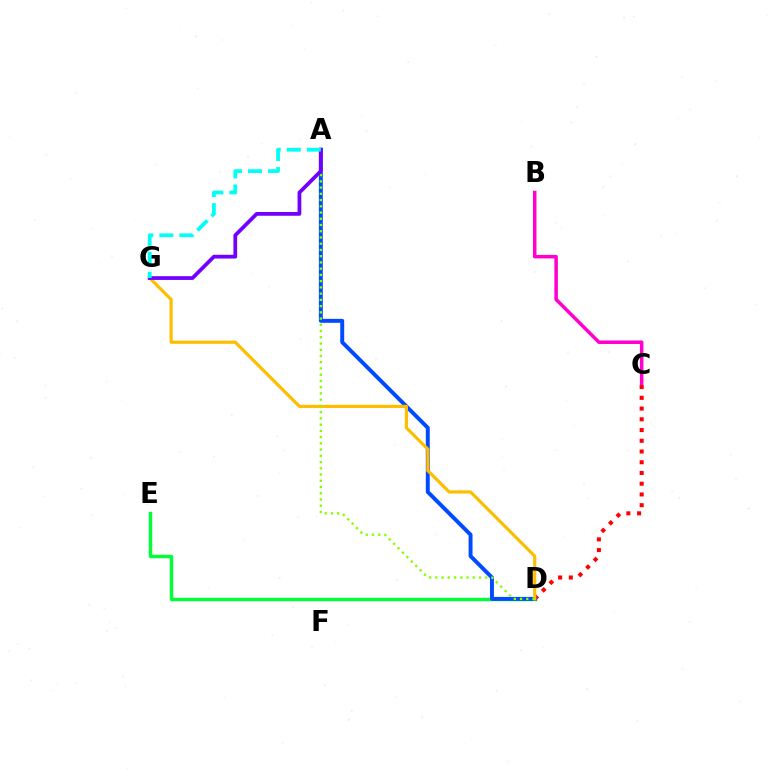{('B', 'C'): [{'color': '#ff00cf', 'line_style': 'solid', 'thickness': 2.52}], ('D', 'E'): [{'color': '#00ff39', 'line_style': 'solid', 'thickness': 2.47}], ('C', 'D'): [{'color': '#ff0000', 'line_style': 'dotted', 'thickness': 2.92}], ('A', 'D'): [{'color': '#004bff', 'line_style': 'solid', 'thickness': 2.84}, {'color': '#84ff00', 'line_style': 'dotted', 'thickness': 1.69}], ('D', 'G'): [{'color': '#ffbd00', 'line_style': 'solid', 'thickness': 2.28}], ('A', 'G'): [{'color': '#7200ff', 'line_style': 'solid', 'thickness': 2.71}, {'color': '#00fff6', 'line_style': 'dashed', 'thickness': 2.72}]}